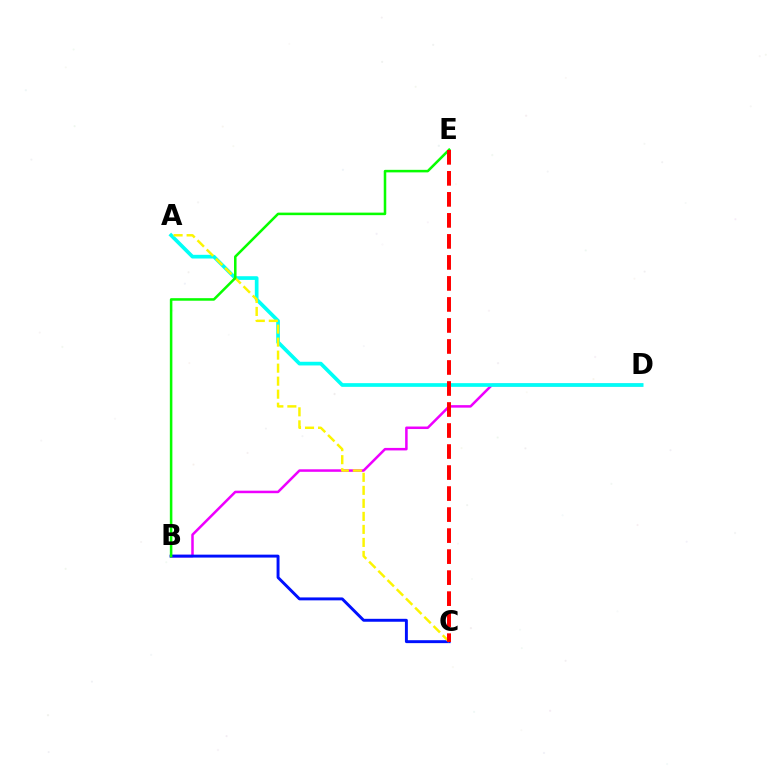{('B', 'D'): [{'color': '#ee00ff', 'line_style': 'solid', 'thickness': 1.81}], ('A', 'D'): [{'color': '#00fff6', 'line_style': 'solid', 'thickness': 2.66}], ('B', 'C'): [{'color': '#0010ff', 'line_style': 'solid', 'thickness': 2.11}], ('A', 'C'): [{'color': '#fcf500', 'line_style': 'dashed', 'thickness': 1.77}], ('B', 'E'): [{'color': '#08ff00', 'line_style': 'solid', 'thickness': 1.83}], ('C', 'E'): [{'color': '#ff0000', 'line_style': 'dashed', 'thickness': 2.85}]}